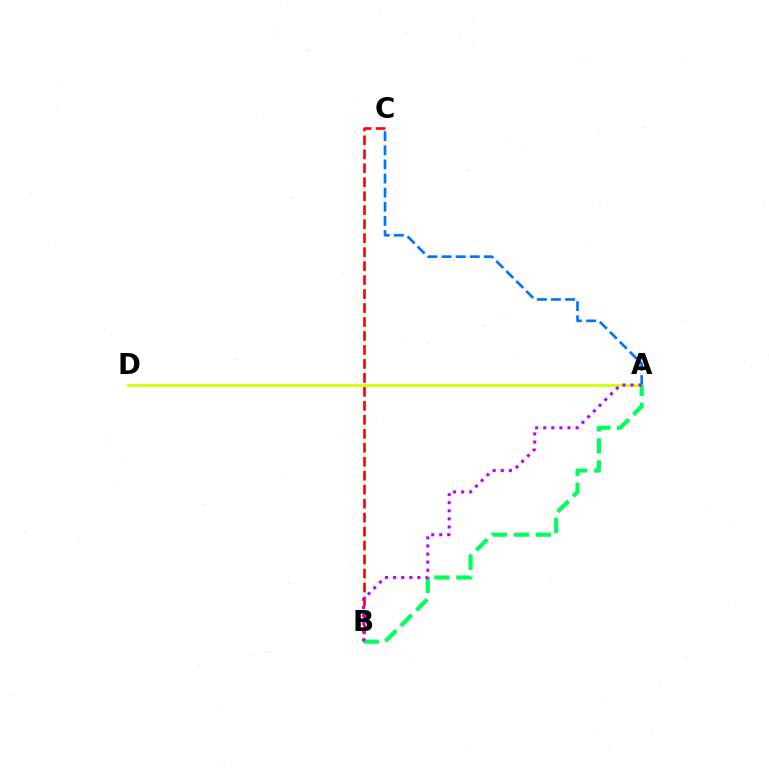{('A', 'C'): [{'color': '#0074ff', 'line_style': 'dashed', 'thickness': 1.92}], ('B', 'C'): [{'color': '#ff0000', 'line_style': 'dashed', 'thickness': 1.9}], ('A', 'D'): [{'color': '#d1ff00', 'line_style': 'solid', 'thickness': 2.0}], ('A', 'B'): [{'color': '#00ff5c', 'line_style': 'dashed', 'thickness': 2.98}, {'color': '#b900ff', 'line_style': 'dotted', 'thickness': 2.2}]}